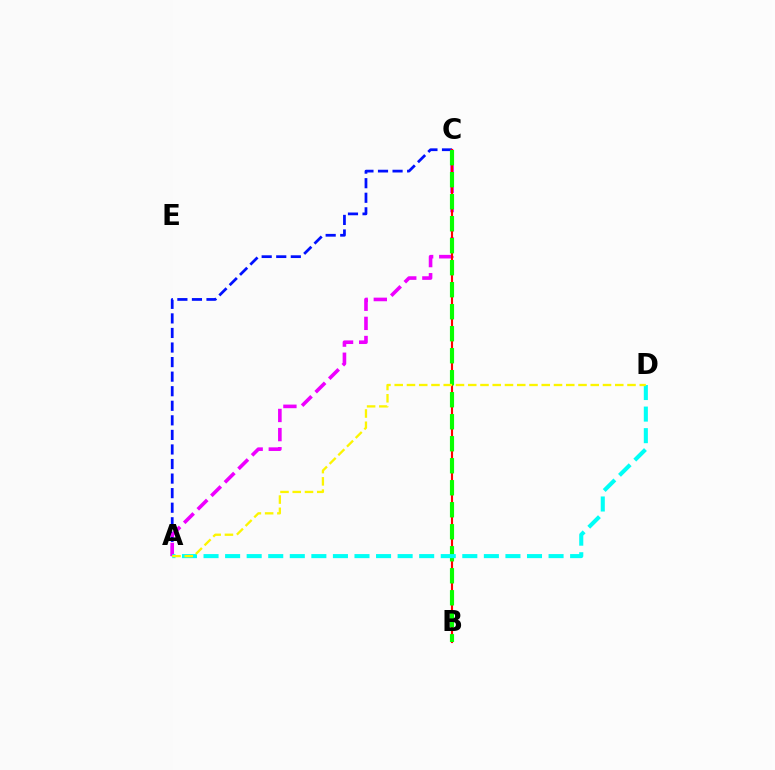{('A', 'C'): [{'color': '#0010ff', 'line_style': 'dashed', 'thickness': 1.98}, {'color': '#ee00ff', 'line_style': 'dashed', 'thickness': 2.6}], ('B', 'C'): [{'color': '#ff0000', 'line_style': 'solid', 'thickness': 1.54}, {'color': '#08ff00', 'line_style': 'dashed', 'thickness': 2.99}], ('A', 'D'): [{'color': '#00fff6', 'line_style': 'dashed', 'thickness': 2.93}, {'color': '#fcf500', 'line_style': 'dashed', 'thickness': 1.66}]}